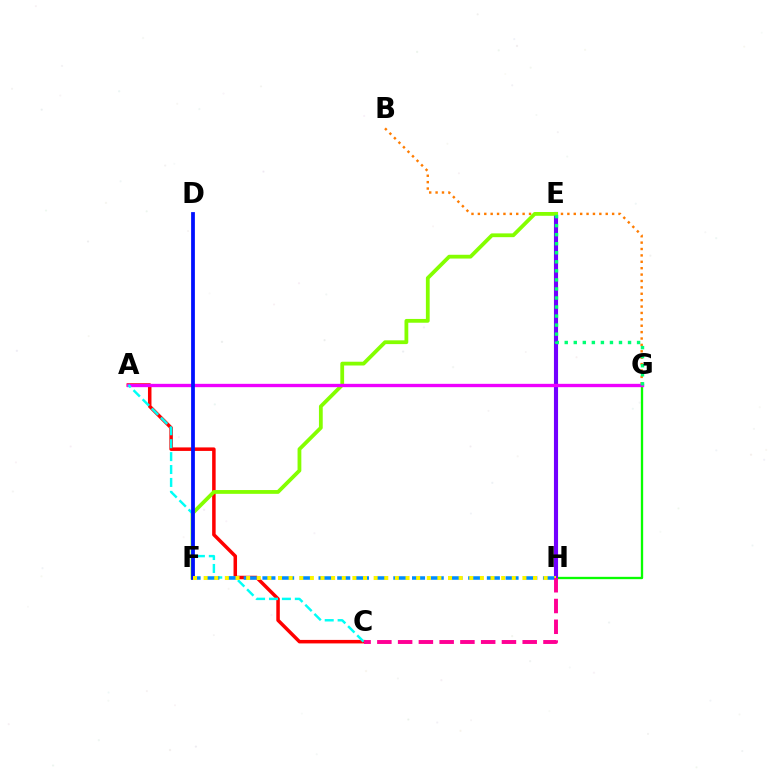{('G', 'H'): [{'color': '#08ff00', 'line_style': 'solid', 'thickness': 1.68}], ('E', 'H'): [{'color': '#7200ff', 'line_style': 'solid', 'thickness': 2.96}], ('B', 'G'): [{'color': '#ff7c00', 'line_style': 'dotted', 'thickness': 1.74}], ('A', 'C'): [{'color': '#ff0000', 'line_style': 'solid', 'thickness': 2.52}, {'color': '#00fff6', 'line_style': 'dashed', 'thickness': 1.75}], ('E', 'F'): [{'color': '#84ff00', 'line_style': 'solid', 'thickness': 2.72}], ('A', 'G'): [{'color': '#ee00ff', 'line_style': 'solid', 'thickness': 2.41}], ('F', 'H'): [{'color': '#008cff', 'line_style': 'dashed', 'thickness': 2.54}, {'color': '#fcf500', 'line_style': 'dotted', 'thickness': 2.89}], ('D', 'F'): [{'color': '#0010ff', 'line_style': 'solid', 'thickness': 2.71}], ('E', 'G'): [{'color': '#00ff74', 'line_style': 'dotted', 'thickness': 2.46}], ('C', 'H'): [{'color': '#ff0094', 'line_style': 'dashed', 'thickness': 2.82}]}